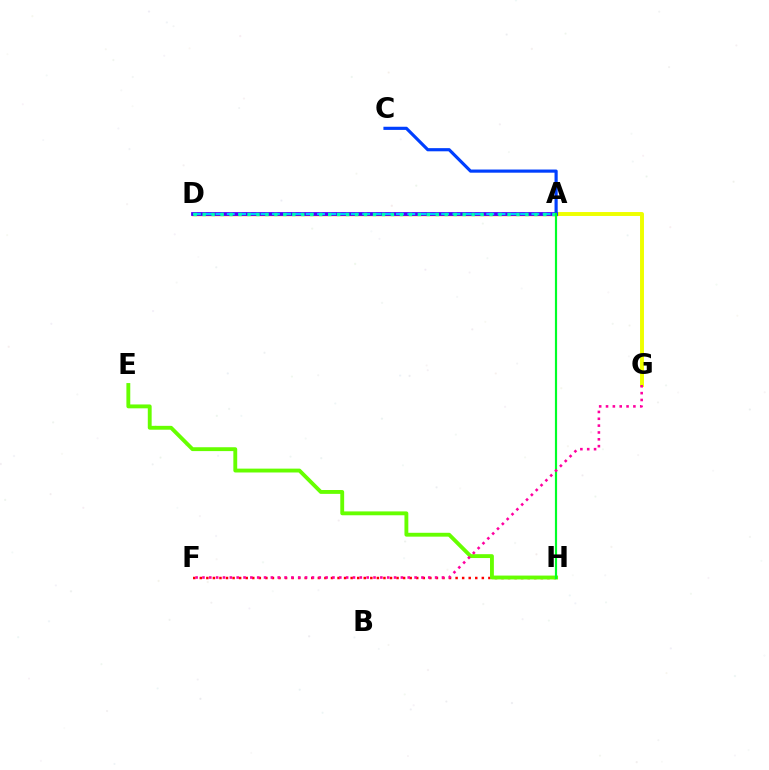{('F', 'H'): [{'color': '#ff0000', 'line_style': 'dotted', 'thickness': 1.78}], ('A', 'G'): [{'color': '#eeff00', 'line_style': 'solid', 'thickness': 2.83}], ('A', 'D'): [{'color': '#ff8800', 'line_style': 'solid', 'thickness': 2.43}, {'color': '#d600ff', 'line_style': 'dotted', 'thickness': 1.75}, {'color': '#4f00ff', 'line_style': 'solid', 'thickness': 2.69}, {'color': '#00c7ff', 'line_style': 'dashed', 'thickness': 1.53}, {'color': '#00ffaf', 'line_style': 'dotted', 'thickness': 2.44}], ('E', 'H'): [{'color': '#66ff00', 'line_style': 'solid', 'thickness': 2.78}], ('A', 'C'): [{'color': '#003fff', 'line_style': 'solid', 'thickness': 2.27}], ('A', 'H'): [{'color': '#00ff27', 'line_style': 'solid', 'thickness': 1.57}], ('F', 'G'): [{'color': '#ff00a0', 'line_style': 'dotted', 'thickness': 1.86}]}